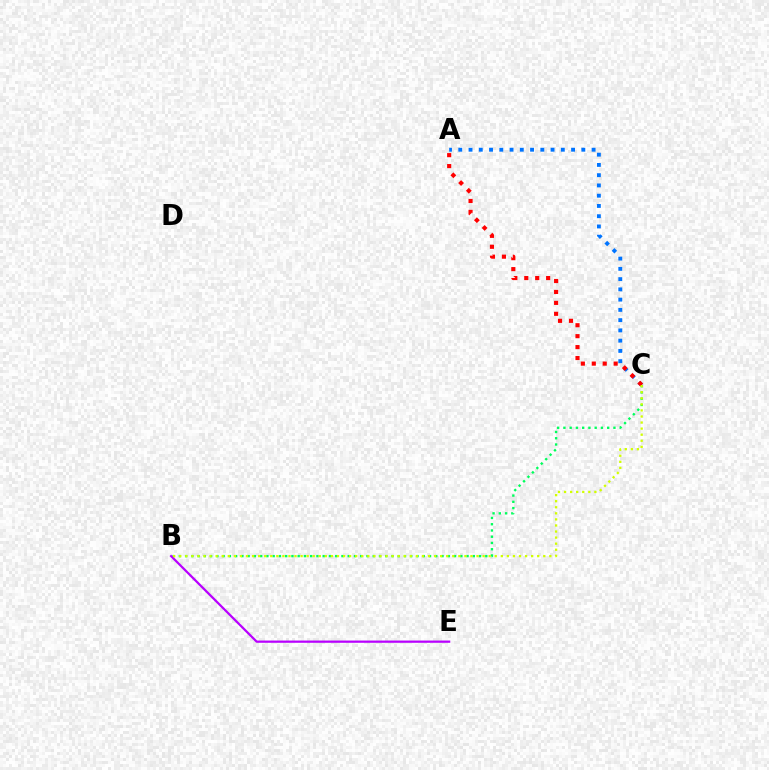{('A', 'C'): [{'color': '#0074ff', 'line_style': 'dotted', 'thickness': 2.79}, {'color': '#ff0000', 'line_style': 'dotted', 'thickness': 2.97}], ('B', 'C'): [{'color': '#00ff5c', 'line_style': 'dotted', 'thickness': 1.7}, {'color': '#d1ff00', 'line_style': 'dotted', 'thickness': 1.65}], ('B', 'E'): [{'color': '#b900ff', 'line_style': 'solid', 'thickness': 1.61}]}